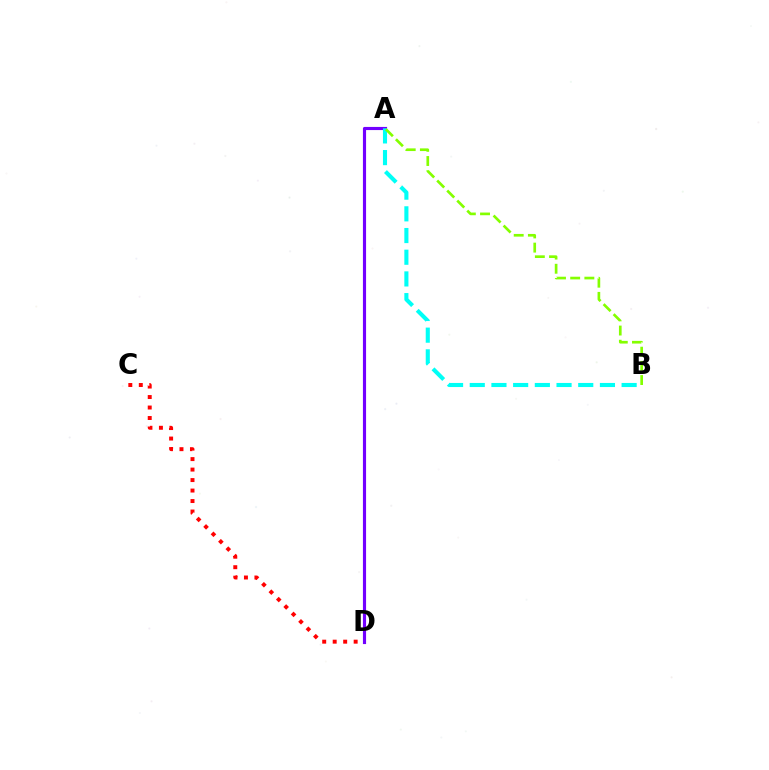{('A', 'D'): [{'color': '#7200ff', 'line_style': 'solid', 'thickness': 2.26}], ('C', 'D'): [{'color': '#ff0000', 'line_style': 'dotted', 'thickness': 2.85}], ('A', 'B'): [{'color': '#00fff6', 'line_style': 'dashed', 'thickness': 2.95}, {'color': '#84ff00', 'line_style': 'dashed', 'thickness': 1.93}]}